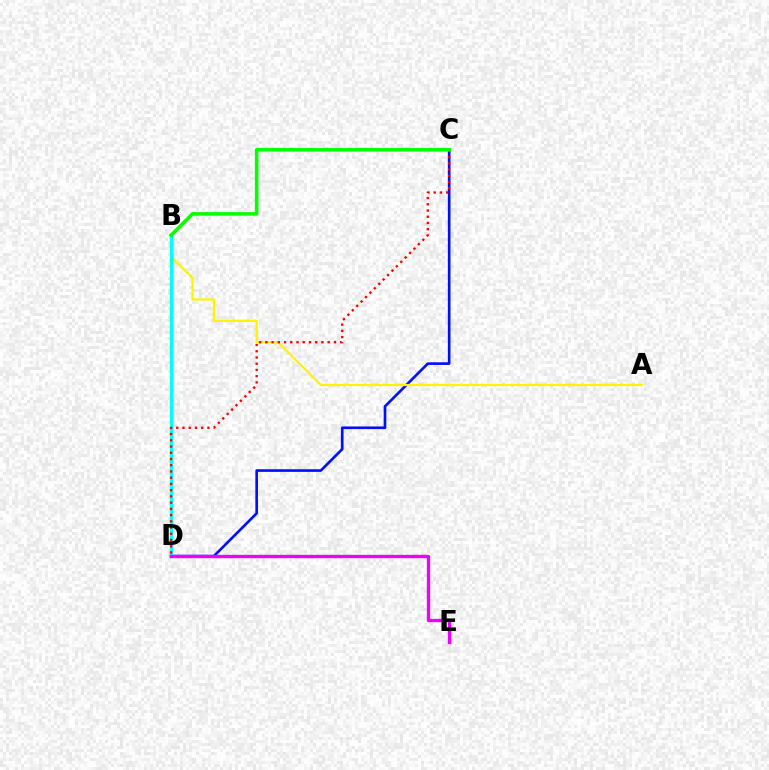{('C', 'D'): [{'color': '#0010ff', 'line_style': 'solid', 'thickness': 1.91}, {'color': '#ff0000', 'line_style': 'dotted', 'thickness': 1.69}], ('A', 'B'): [{'color': '#fcf500', 'line_style': 'solid', 'thickness': 1.61}], ('B', 'D'): [{'color': '#00fff6', 'line_style': 'solid', 'thickness': 2.45}], ('D', 'E'): [{'color': '#ee00ff', 'line_style': 'solid', 'thickness': 2.4}], ('B', 'C'): [{'color': '#08ff00', 'line_style': 'solid', 'thickness': 2.58}]}